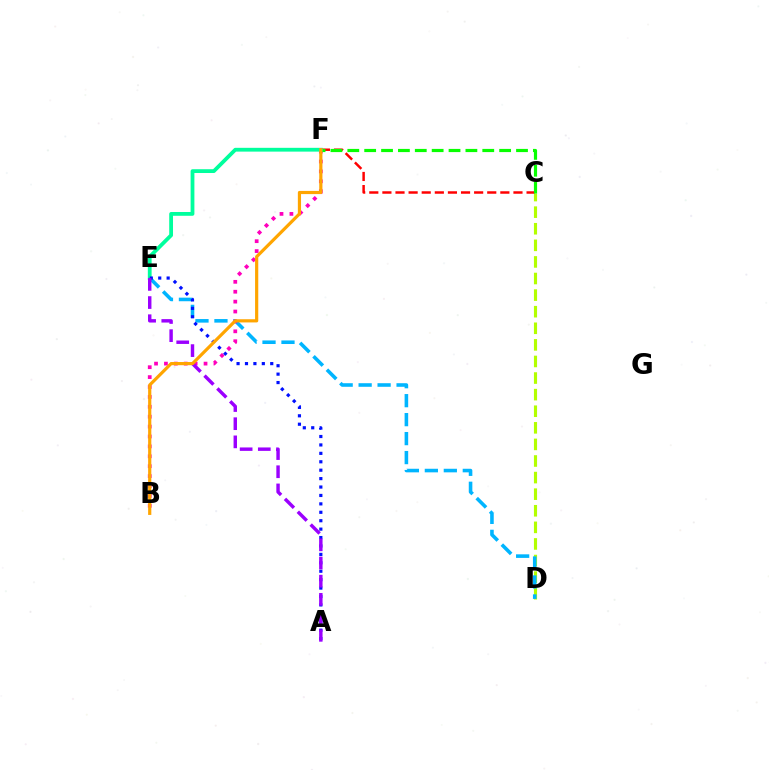{('C', 'D'): [{'color': '#b3ff00', 'line_style': 'dashed', 'thickness': 2.25}], ('D', 'E'): [{'color': '#00b5ff', 'line_style': 'dashed', 'thickness': 2.58}], ('B', 'F'): [{'color': '#ff00bd', 'line_style': 'dotted', 'thickness': 2.69}, {'color': '#ffa500', 'line_style': 'solid', 'thickness': 2.3}], ('C', 'F'): [{'color': '#ff0000', 'line_style': 'dashed', 'thickness': 1.78}, {'color': '#08ff00', 'line_style': 'dashed', 'thickness': 2.29}], ('E', 'F'): [{'color': '#00ff9d', 'line_style': 'solid', 'thickness': 2.73}], ('A', 'E'): [{'color': '#0010ff', 'line_style': 'dotted', 'thickness': 2.29}, {'color': '#9b00ff', 'line_style': 'dashed', 'thickness': 2.47}]}